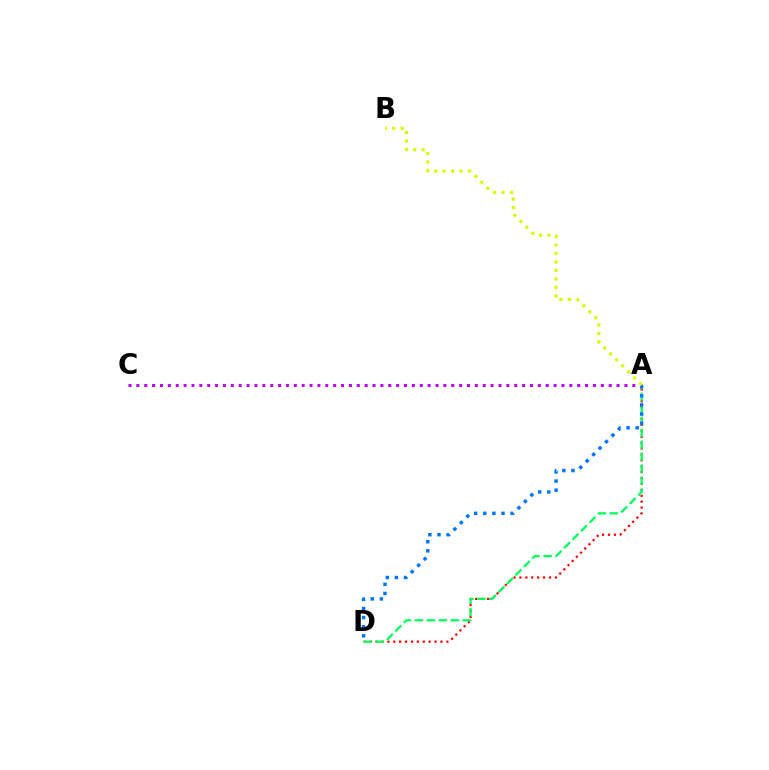{('A', 'D'): [{'color': '#ff0000', 'line_style': 'dotted', 'thickness': 1.6}, {'color': '#00ff5c', 'line_style': 'dashed', 'thickness': 1.63}, {'color': '#0074ff', 'line_style': 'dotted', 'thickness': 2.47}], ('A', 'C'): [{'color': '#b900ff', 'line_style': 'dotted', 'thickness': 2.14}], ('A', 'B'): [{'color': '#d1ff00', 'line_style': 'dotted', 'thickness': 2.3}]}